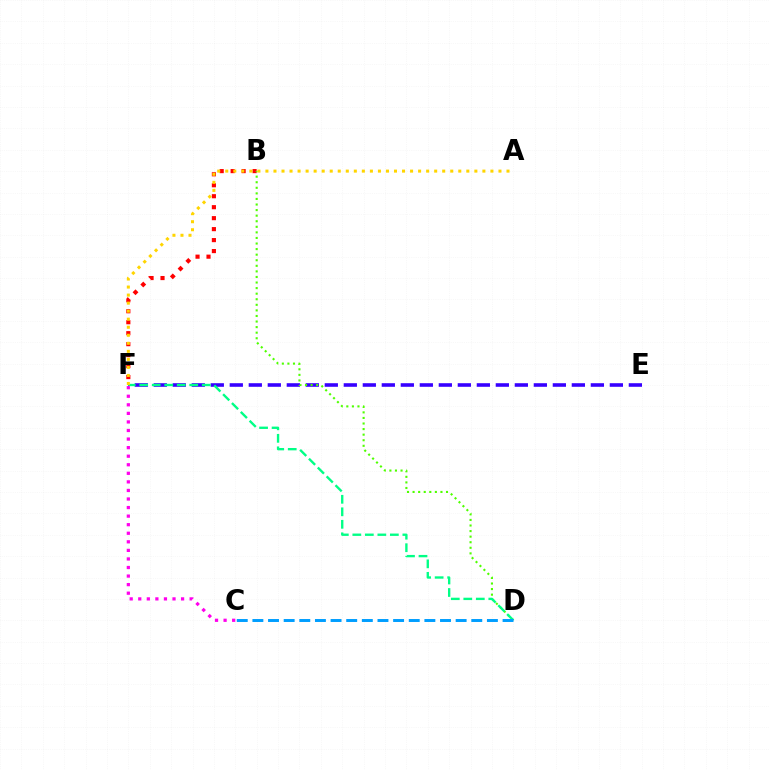{('B', 'F'): [{'color': '#ff0000', 'line_style': 'dotted', 'thickness': 2.98}], ('E', 'F'): [{'color': '#3700ff', 'line_style': 'dashed', 'thickness': 2.58}], ('B', 'D'): [{'color': '#4fff00', 'line_style': 'dotted', 'thickness': 1.51}], ('D', 'F'): [{'color': '#00ff86', 'line_style': 'dashed', 'thickness': 1.7}], ('A', 'F'): [{'color': '#ffd500', 'line_style': 'dotted', 'thickness': 2.18}], ('C', 'D'): [{'color': '#009eff', 'line_style': 'dashed', 'thickness': 2.12}], ('C', 'F'): [{'color': '#ff00ed', 'line_style': 'dotted', 'thickness': 2.33}]}